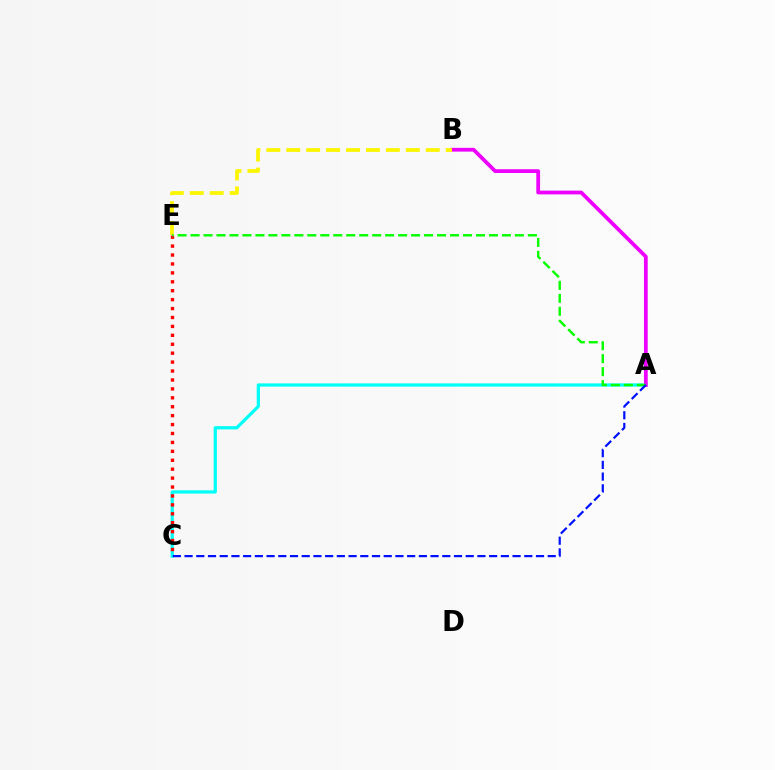{('A', 'C'): [{'color': '#00fff6', 'line_style': 'solid', 'thickness': 2.32}, {'color': '#0010ff', 'line_style': 'dashed', 'thickness': 1.59}], ('C', 'E'): [{'color': '#ff0000', 'line_style': 'dotted', 'thickness': 2.42}], ('A', 'B'): [{'color': '#ee00ff', 'line_style': 'solid', 'thickness': 2.71}], ('B', 'E'): [{'color': '#fcf500', 'line_style': 'dashed', 'thickness': 2.71}], ('A', 'E'): [{'color': '#08ff00', 'line_style': 'dashed', 'thickness': 1.76}]}